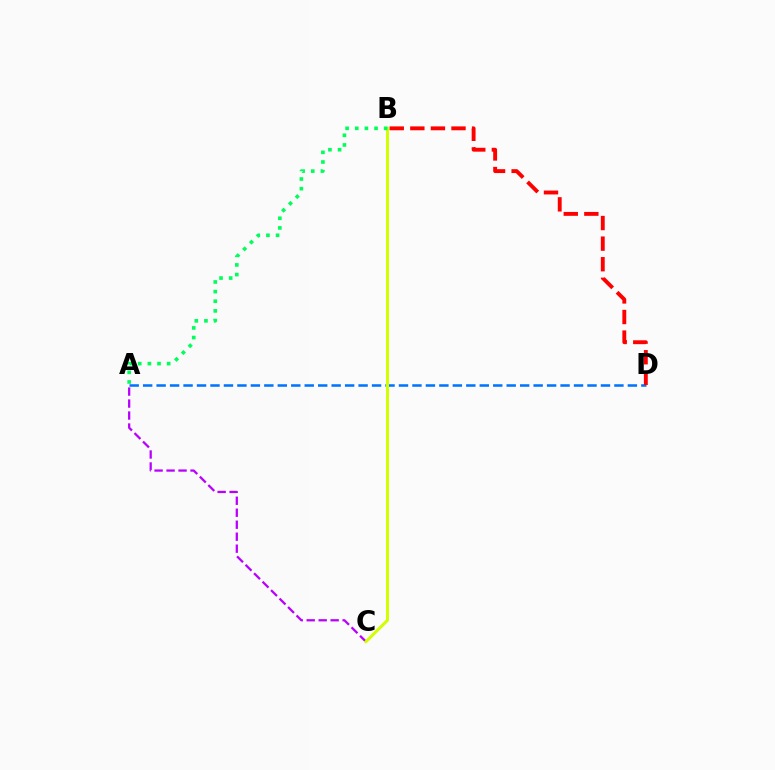{('A', 'D'): [{'color': '#0074ff', 'line_style': 'dashed', 'thickness': 1.83}], ('B', 'D'): [{'color': '#ff0000', 'line_style': 'dashed', 'thickness': 2.8}], ('A', 'C'): [{'color': '#b900ff', 'line_style': 'dashed', 'thickness': 1.63}], ('B', 'C'): [{'color': '#d1ff00', 'line_style': 'solid', 'thickness': 2.15}], ('A', 'B'): [{'color': '#00ff5c', 'line_style': 'dotted', 'thickness': 2.62}]}